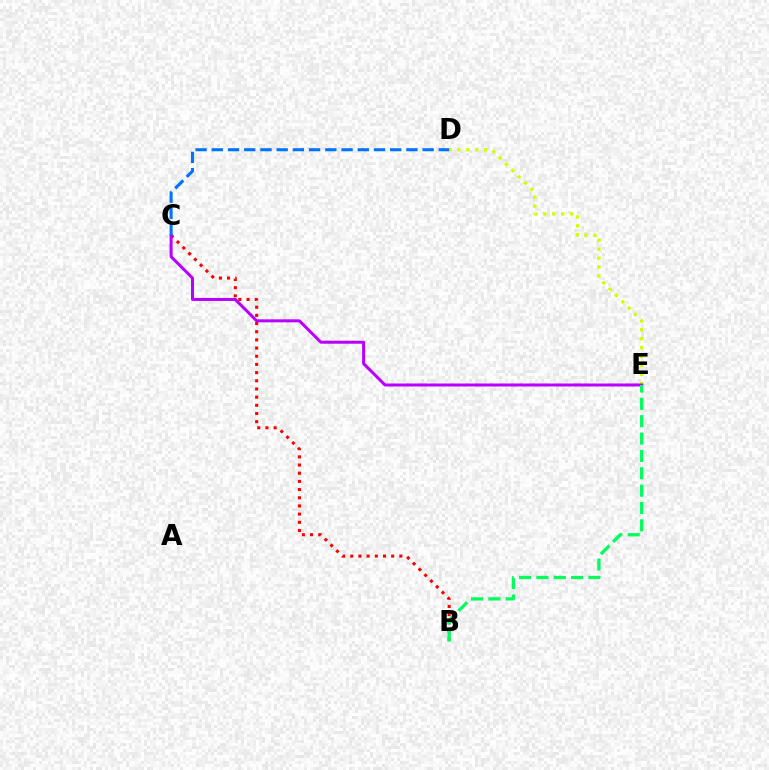{('D', 'E'): [{'color': '#d1ff00', 'line_style': 'dotted', 'thickness': 2.43}], ('B', 'C'): [{'color': '#ff0000', 'line_style': 'dotted', 'thickness': 2.22}], ('C', 'E'): [{'color': '#b900ff', 'line_style': 'solid', 'thickness': 2.17}], ('B', 'E'): [{'color': '#00ff5c', 'line_style': 'dashed', 'thickness': 2.36}], ('C', 'D'): [{'color': '#0074ff', 'line_style': 'dashed', 'thickness': 2.2}]}